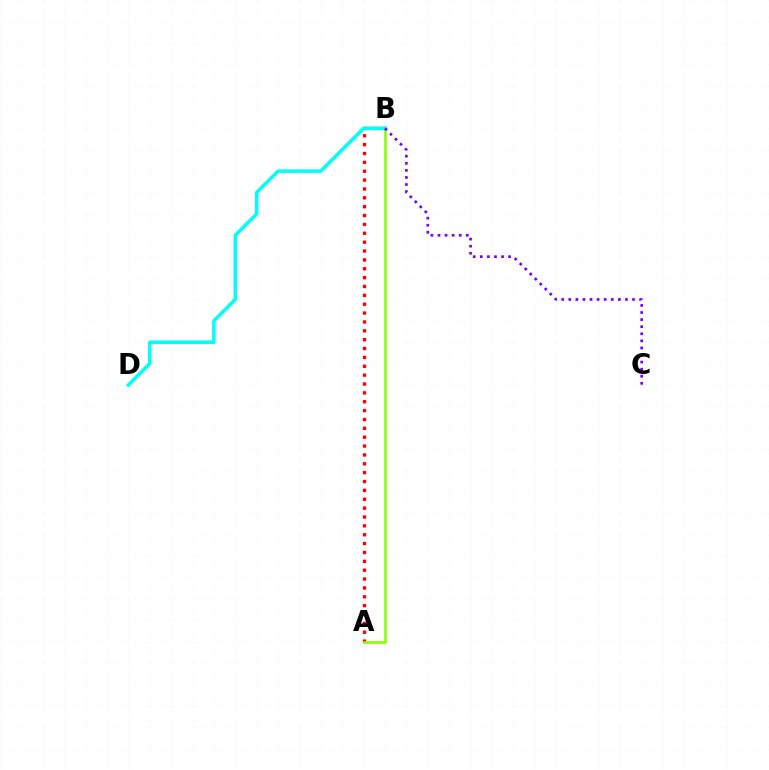{('A', 'B'): [{'color': '#ff0000', 'line_style': 'dotted', 'thickness': 2.41}, {'color': '#84ff00', 'line_style': 'solid', 'thickness': 1.86}], ('B', 'D'): [{'color': '#00fff6', 'line_style': 'solid', 'thickness': 2.54}], ('B', 'C'): [{'color': '#7200ff', 'line_style': 'dotted', 'thickness': 1.92}]}